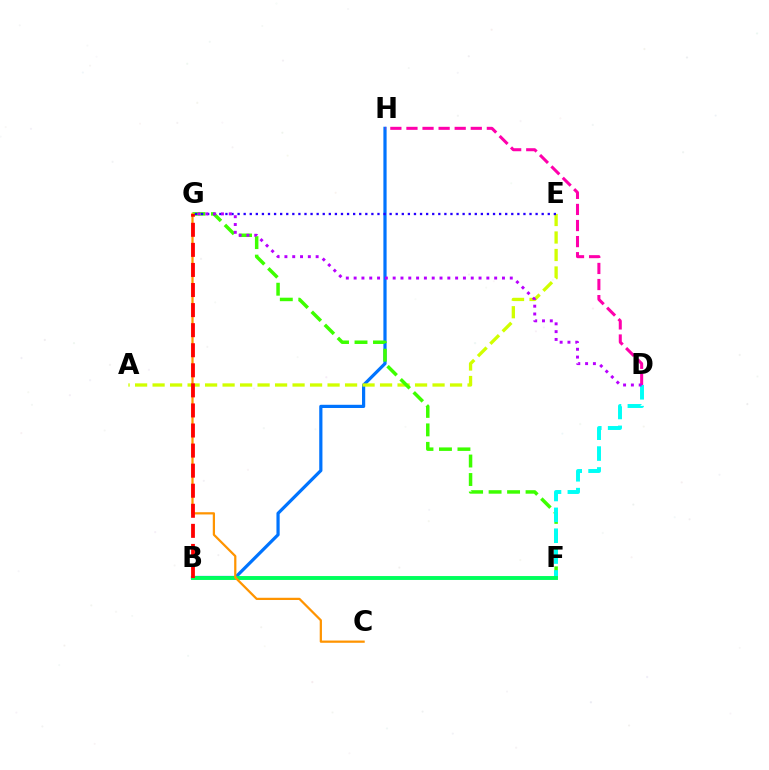{('B', 'H'): [{'color': '#0074ff', 'line_style': 'solid', 'thickness': 2.31}], ('A', 'E'): [{'color': '#d1ff00', 'line_style': 'dashed', 'thickness': 2.38}], ('F', 'G'): [{'color': '#3dff00', 'line_style': 'dashed', 'thickness': 2.51}], ('D', 'F'): [{'color': '#00fff6', 'line_style': 'dashed', 'thickness': 2.83}], ('D', 'H'): [{'color': '#ff00ac', 'line_style': 'dashed', 'thickness': 2.18}], ('E', 'G'): [{'color': '#2500ff', 'line_style': 'dotted', 'thickness': 1.65}], ('D', 'G'): [{'color': '#b900ff', 'line_style': 'dotted', 'thickness': 2.12}], ('B', 'F'): [{'color': '#00ff5c', 'line_style': 'solid', 'thickness': 2.81}], ('C', 'G'): [{'color': '#ff9400', 'line_style': 'solid', 'thickness': 1.61}], ('B', 'G'): [{'color': '#ff0000', 'line_style': 'dashed', 'thickness': 2.73}]}